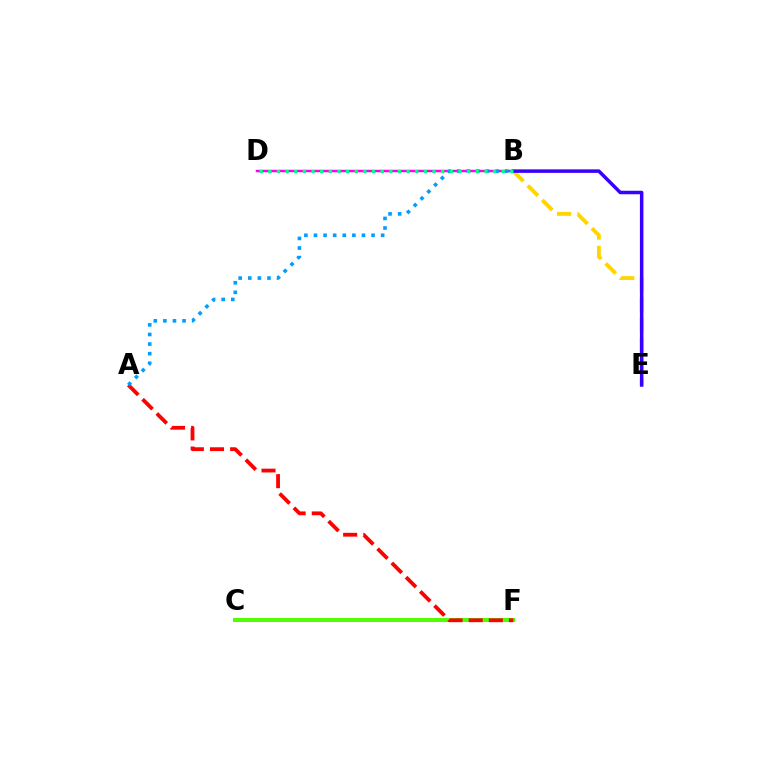{('C', 'F'): [{'color': '#4fff00', 'line_style': 'solid', 'thickness': 2.86}], ('B', 'D'): [{'color': '#ff00ed', 'line_style': 'solid', 'thickness': 1.78}, {'color': '#00ff86', 'line_style': 'dotted', 'thickness': 2.35}], ('B', 'E'): [{'color': '#ffd500', 'line_style': 'dashed', 'thickness': 2.78}, {'color': '#3700ff', 'line_style': 'solid', 'thickness': 2.52}], ('A', 'F'): [{'color': '#ff0000', 'line_style': 'dashed', 'thickness': 2.73}], ('A', 'B'): [{'color': '#009eff', 'line_style': 'dotted', 'thickness': 2.61}]}